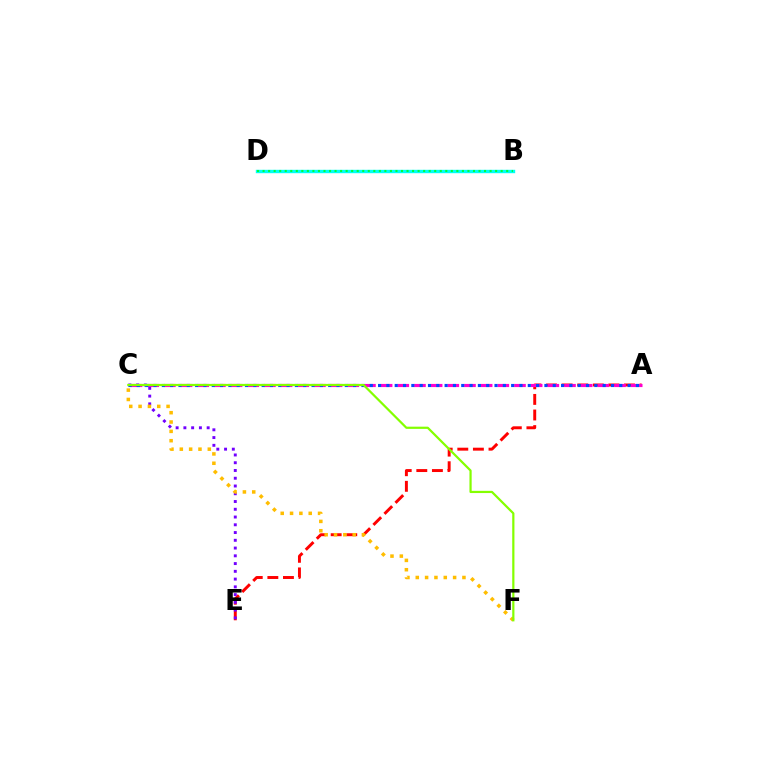{('B', 'D'): [{'color': '#00fff6', 'line_style': 'solid', 'thickness': 2.44}, {'color': '#00ff39', 'line_style': 'dotted', 'thickness': 1.5}], ('A', 'E'): [{'color': '#ff0000', 'line_style': 'dashed', 'thickness': 2.12}], ('A', 'C'): [{'color': '#ff00cf', 'line_style': 'dashed', 'thickness': 2.26}, {'color': '#004bff', 'line_style': 'dotted', 'thickness': 2.26}], ('C', 'E'): [{'color': '#7200ff', 'line_style': 'dotted', 'thickness': 2.11}], ('C', 'F'): [{'color': '#ffbd00', 'line_style': 'dotted', 'thickness': 2.54}, {'color': '#84ff00', 'line_style': 'solid', 'thickness': 1.59}]}